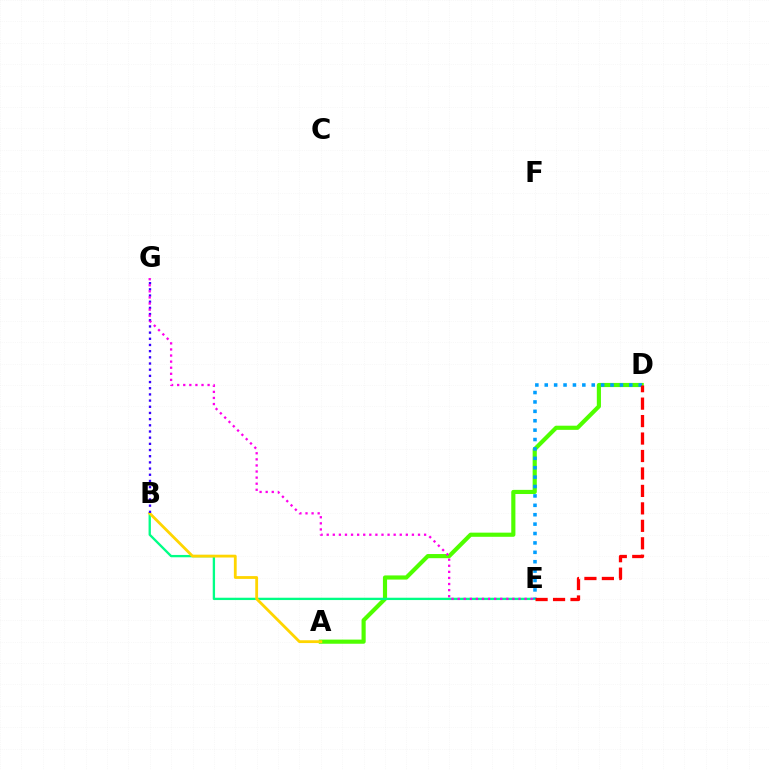{('A', 'D'): [{'color': '#4fff00', 'line_style': 'solid', 'thickness': 2.99}], ('B', 'E'): [{'color': '#00ff86', 'line_style': 'solid', 'thickness': 1.67}], ('A', 'B'): [{'color': '#ffd500', 'line_style': 'solid', 'thickness': 2.02}], ('D', 'E'): [{'color': '#009eff', 'line_style': 'dotted', 'thickness': 2.55}, {'color': '#ff0000', 'line_style': 'dashed', 'thickness': 2.37}], ('B', 'G'): [{'color': '#3700ff', 'line_style': 'dotted', 'thickness': 1.68}], ('E', 'G'): [{'color': '#ff00ed', 'line_style': 'dotted', 'thickness': 1.65}]}